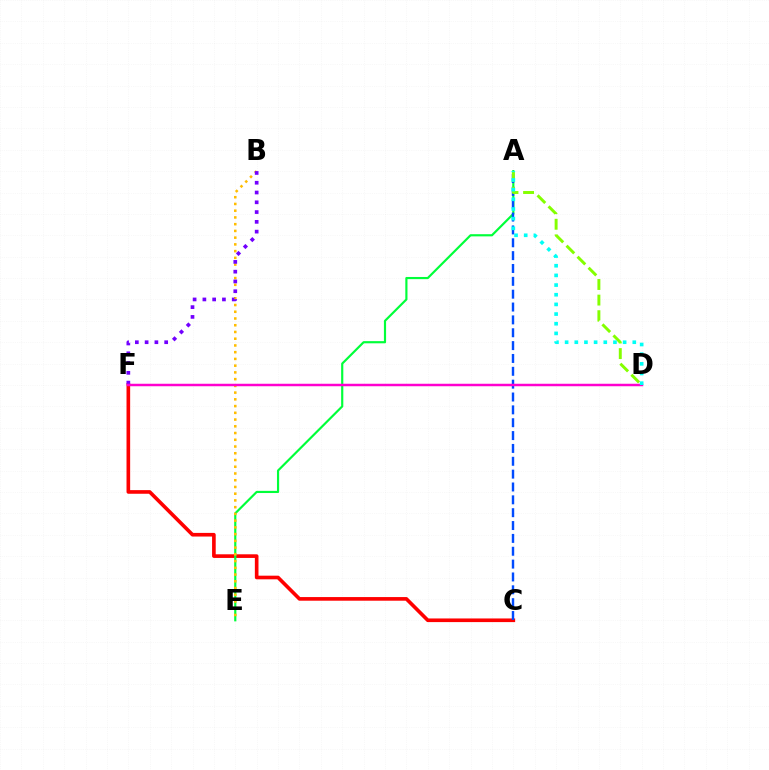{('C', 'F'): [{'color': '#ff0000', 'line_style': 'solid', 'thickness': 2.62}], ('A', 'E'): [{'color': '#00ff39', 'line_style': 'solid', 'thickness': 1.56}], ('A', 'C'): [{'color': '#004bff', 'line_style': 'dashed', 'thickness': 1.75}], ('B', 'E'): [{'color': '#ffbd00', 'line_style': 'dotted', 'thickness': 1.83}], ('B', 'F'): [{'color': '#7200ff', 'line_style': 'dotted', 'thickness': 2.66}], ('A', 'D'): [{'color': '#84ff00', 'line_style': 'dashed', 'thickness': 2.12}, {'color': '#00fff6', 'line_style': 'dotted', 'thickness': 2.63}], ('D', 'F'): [{'color': '#ff00cf', 'line_style': 'solid', 'thickness': 1.79}]}